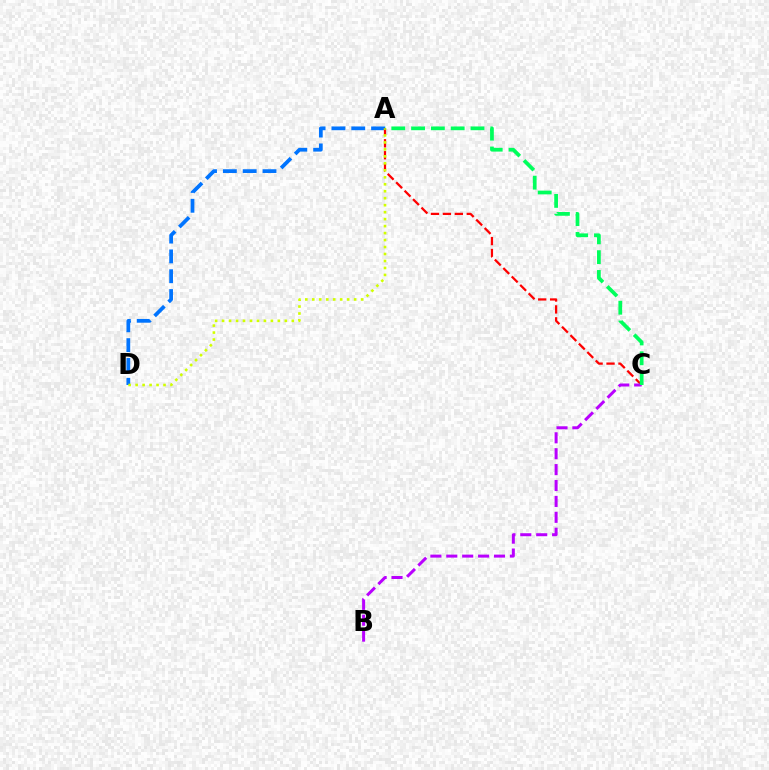{('A', 'D'): [{'color': '#0074ff', 'line_style': 'dashed', 'thickness': 2.69}, {'color': '#d1ff00', 'line_style': 'dotted', 'thickness': 1.9}], ('A', 'C'): [{'color': '#ff0000', 'line_style': 'dashed', 'thickness': 1.62}, {'color': '#00ff5c', 'line_style': 'dashed', 'thickness': 2.69}], ('B', 'C'): [{'color': '#b900ff', 'line_style': 'dashed', 'thickness': 2.16}]}